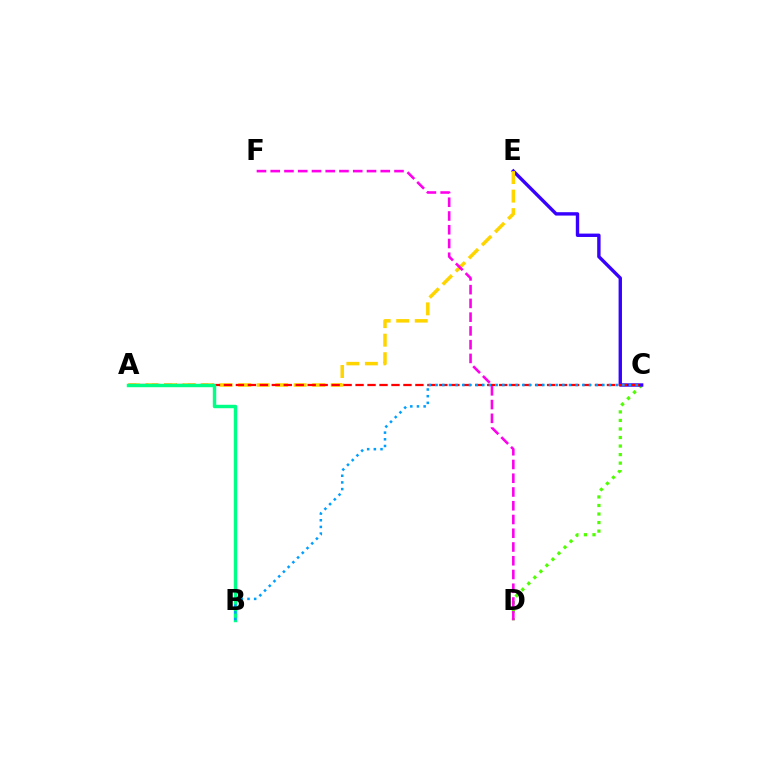{('C', 'D'): [{'color': '#4fff00', 'line_style': 'dotted', 'thickness': 2.32}], ('C', 'E'): [{'color': '#3700ff', 'line_style': 'solid', 'thickness': 2.43}], ('A', 'E'): [{'color': '#ffd500', 'line_style': 'dashed', 'thickness': 2.52}], ('A', 'C'): [{'color': '#ff0000', 'line_style': 'dashed', 'thickness': 1.63}], ('A', 'B'): [{'color': '#00ff86', 'line_style': 'solid', 'thickness': 2.48}], ('D', 'F'): [{'color': '#ff00ed', 'line_style': 'dashed', 'thickness': 1.87}], ('B', 'C'): [{'color': '#009eff', 'line_style': 'dotted', 'thickness': 1.81}]}